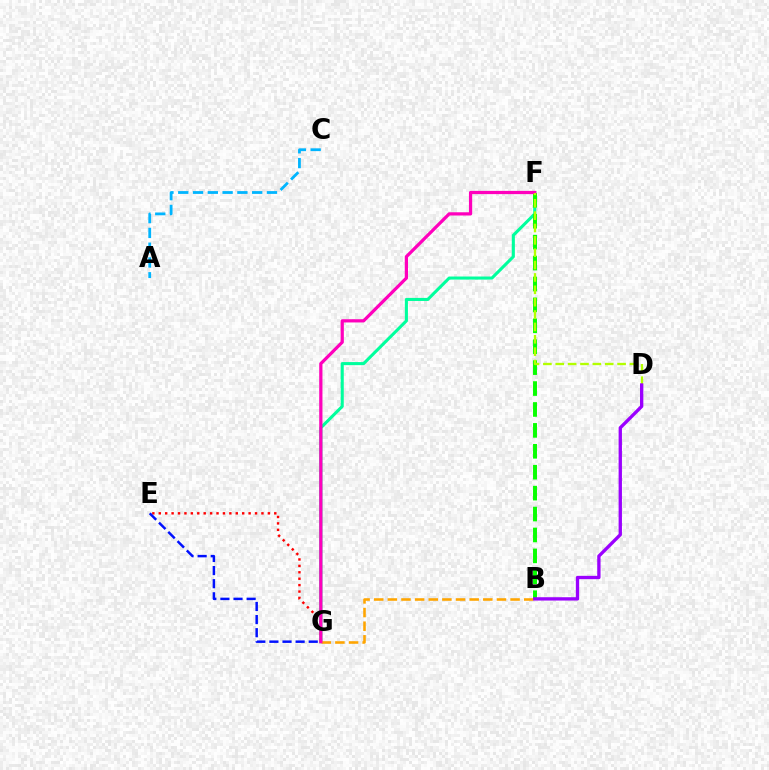{('F', 'G'): [{'color': '#00ff9d', 'line_style': 'solid', 'thickness': 2.21}, {'color': '#ff00bd', 'line_style': 'solid', 'thickness': 2.33}], ('B', 'G'): [{'color': '#ffa500', 'line_style': 'dashed', 'thickness': 1.85}], ('B', 'F'): [{'color': '#08ff00', 'line_style': 'dashed', 'thickness': 2.84}], ('E', 'G'): [{'color': '#ff0000', 'line_style': 'dotted', 'thickness': 1.74}, {'color': '#0010ff', 'line_style': 'dashed', 'thickness': 1.78}], ('A', 'C'): [{'color': '#00b5ff', 'line_style': 'dashed', 'thickness': 2.01}], ('D', 'F'): [{'color': '#b3ff00', 'line_style': 'dashed', 'thickness': 1.68}], ('B', 'D'): [{'color': '#9b00ff', 'line_style': 'solid', 'thickness': 2.4}]}